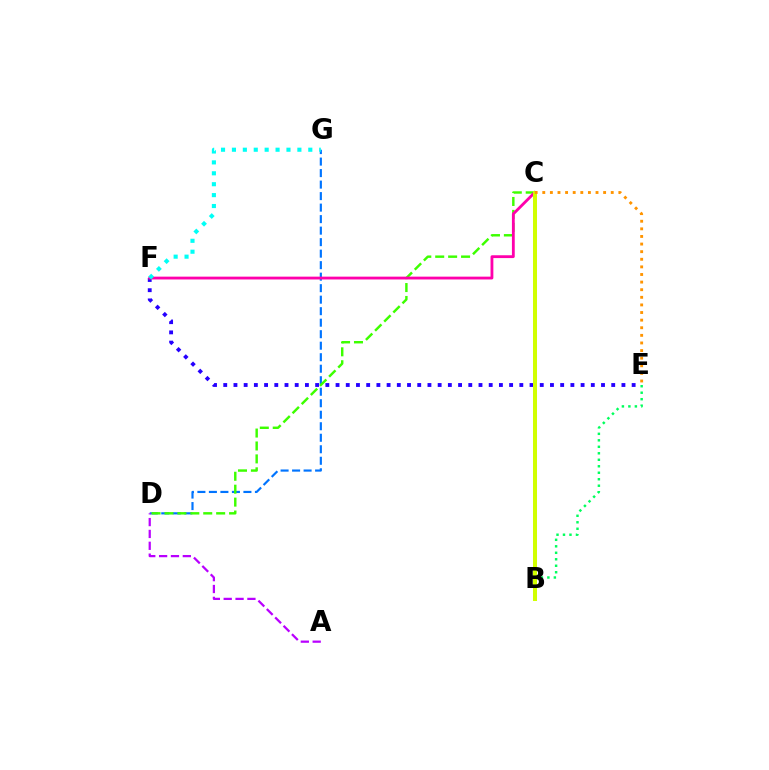{('D', 'G'): [{'color': '#0074ff', 'line_style': 'dashed', 'thickness': 1.56}], ('C', 'D'): [{'color': '#3dff00', 'line_style': 'dashed', 'thickness': 1.76}], ('E', 'F'): [{'color': '#2500ff', 'line_style': 'dotted', 'thickness': 2.77}], ('C', 'F'): [{'color': '#ff00ac', 'line_style': 'solid', 'thickness': 2.03}], ('F', 'G'): [{'color': '#00fff6', 'line_style': 'dotted', 'thickness': 2.96}], ('B', 'E'): [{'color': '#00ff5c', 'line_style': 'dotted', 'thickness': 1.76}], ('B', 'C'): [{'color': '#ff0000', 'line_style': 'dashed', 'thickness': 1.51}, {'color': '#d1ff00', 'line_style': 'solid', 'thickness': 2.89}], ('C', 'E'): [{'color': '#ff9400', 'line_style': 'dotted', 'thickness': 2.07}], ('A', 'D'): [{'color': '#b900ff', 'line_style': 'dashed', 'thickness': 1.61}]}